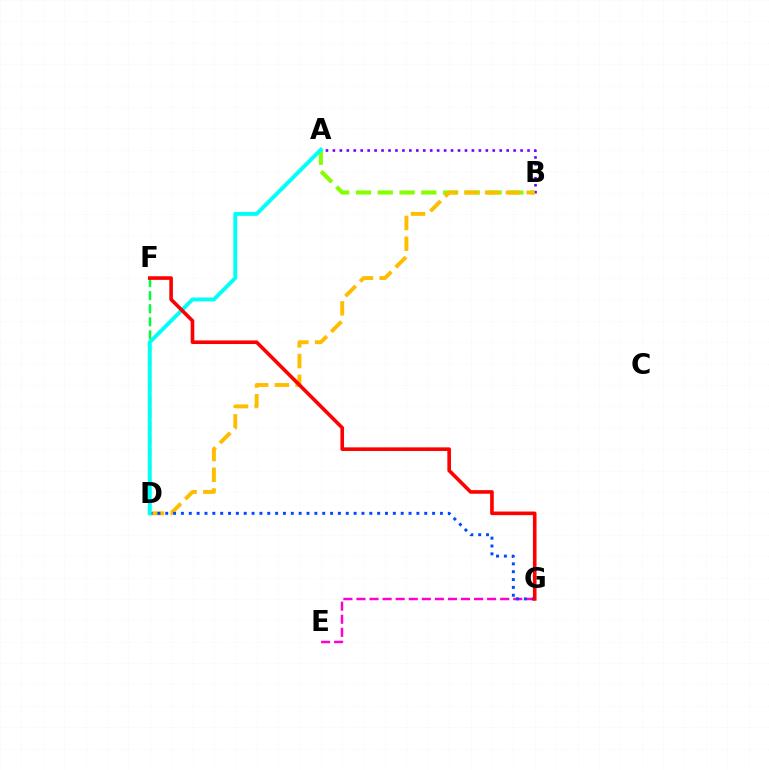{('A', 'B'): [{'color': '#7200ff', 'line_style': 'dotted', 'thickness': 1.89}, {'color': '#84ff00', 'line_style': 'dashed', 'thickness': 2.96}], ('E', 'G'): [{'color': '#ff00cf', 'line_style': 'dashed', 'thickness': 1.78}], ('D', 'F'): [{'color': '#00ff39', 'line_style': 'dashed', 'thickness': 1.78}], ('B', 'D'): [{'color': '#ffbd00', 'line_style': 'dashed', 'thickness': 2.82}], ('D', 'G'): [{'color': '#004bff', 'line_style': 'dotted', 'thickness': 2.13}], ('A', 'D'): [{'color': '#00fff6', 'line_style': 'solid', 'thickness': 2.82}], ('F', 'G'): [{'color': '#ff0000', 'line_style': 'solid', 'thickness': 2.6}]}